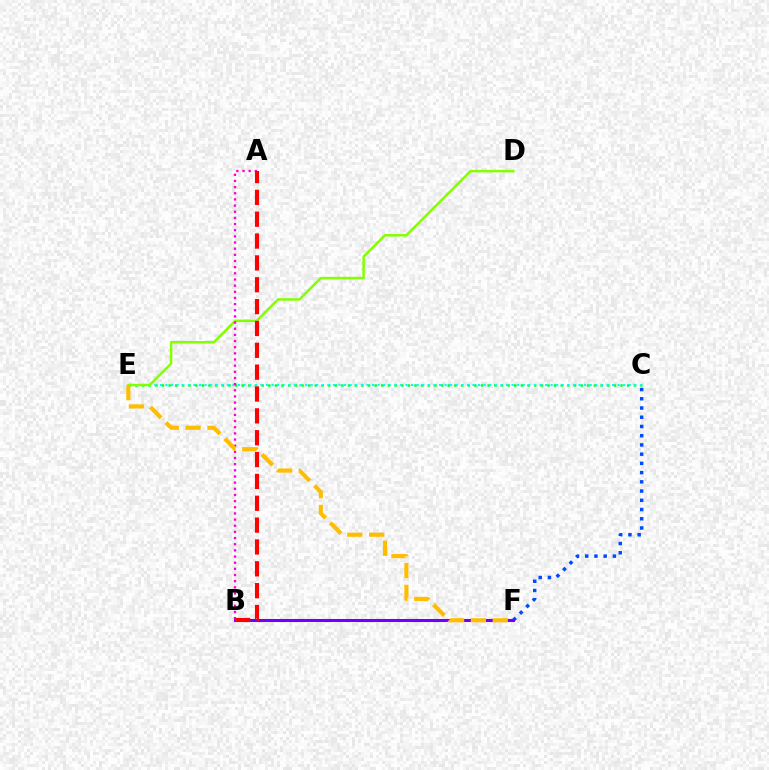{('C', 'E'): [{'color': '#00ff39', 'line_style': 'dotted', 'thickness': 1.81}, {'color': '#00fff6', 'line_style': 'dotted', 'thickness': 1.52}], ('D', 'E'): [{'color': '#84ff00', 'line_style': 'solid', 'thickness': 1.78}], ('C', 'F'): [{'color': '#004bff', 'line_style': 'dotted', 'thickness': 2.51}], ('B', 'F'): [{'color': '#7200ff', 'line_style': 'solid', 'thickness': 2.19}], ('A', 'B'): [{'color': '#ff00cf', 'line_style': 'dotted', 'thickness': 1.67}, {'color': '#ff0000', 'line_style': 'dashed', 'thickness': 2.97}], ('E', 'F'): [{'color': '#ffbd00', 'line_style': 'dashed', 'thickness': 2.97}]}